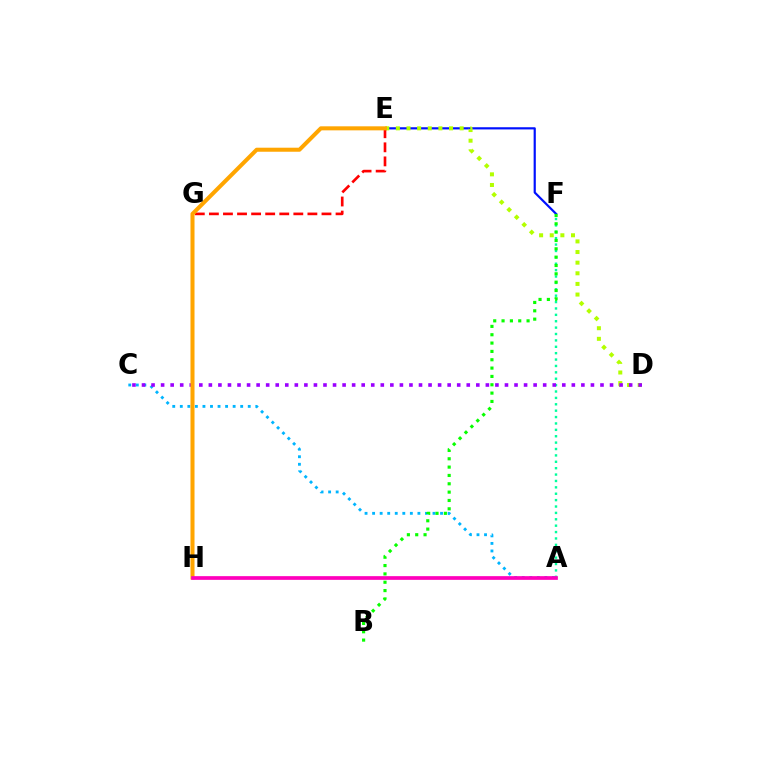{('A', 'F'): [{'color': '#00ff9d', 'line_style': 'dotted', 'thickness': 1.74}], ('E', 'F'): [{'color': '#0010ff', 'line_style': 'solid', 'thickness': 1.57}], ('A', 'C'): [{'color': '#00b5ff', 'line_style': 'dotted', 'thickness': 2.05}], ('D', 'E'): [{'color': '#b3ff00', 'line_style': 'dotted', 'thickness': 2.89}], ('C', 'D'): [{'color': '#9b00ff', 'line_style': 'dotted', 'thickness': 2.6}], ('E', 'G'): [{'color': '#ff0000', 'line_style': 'dashed', 'thickness': 1.91}], ('E', 'H'): [{'color': '#ffa500', 'line_style': 'solid', 'thickness': 2.91}], ('A', 'H'): [{'color': '#ff00bd', 'line_style': 'solid', 'thickness': 2.67}], ('B', 'F'): [{'color': '#08ff00', 'line_style': 'dotted', 'thickness': 2.27}]}